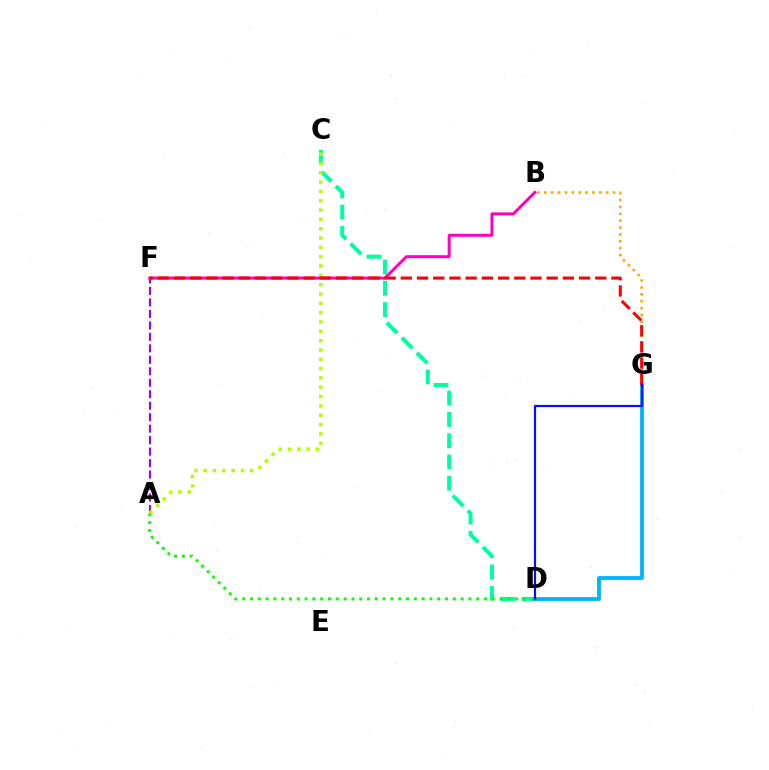{('C', 'D'): [{'color': '#00ff9d', 'line_style': 'dashed', 'thickness': 2.89}], ('A', 'F'): [{'color': '#9b00ff', 'line_style': 'dashed', 'thickness': 1.56}], ('A', 'C'): [{'color': '#b3ff00', 'line_style': 'dotted', 'thickness': 2.53}], ('B', 'F'): [{'color': '#ff00bd', 'line_style': 'solid', 'thickness': 2.15}], ('B', 'G'): [{'color': '#ffa500', 'line_style': 'dotted', 'thickness': 1.87}], ('A', 'D'): [{'color': '#08ff00', 'line_style': 'dotted', 'thickness': 2.12}], ('D', 'G'): [{'color': '#00b5ff', 'line_style': 'solid', 'thickness': 2.76}, {'color': '#0010ff', 'line_style': 'solid', 'thickness': 1.57}], ('F', 'G'): [{'color': '#ff0000', 'line_style': 'dashed', 'thickness': 2.2}]}